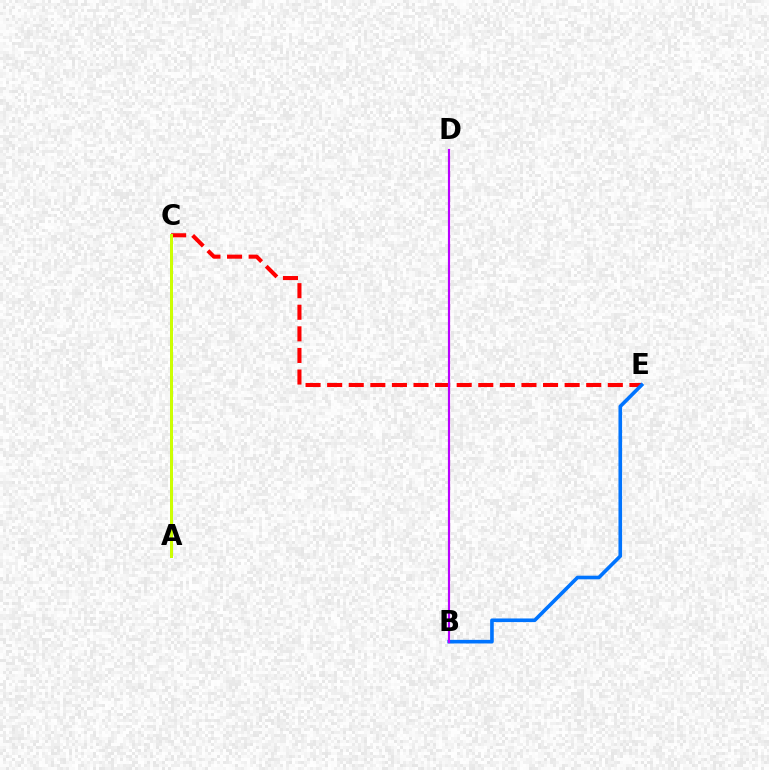{('C', 'E'): [{'color': '#ff0000', 'line_style': 'dashed', 'thickness': 2.93}], ('A', 'C'): [{'color': '#00ff5c', 'line_style': 'solid', 'thickness': 2.15}, {'color': '#d1ff00', 'line_style': 'solid', 'thickness': 2.11}], ('B', 'E'): [{'color': '#0074ff', 'line_style': 'solid', 'thickness': 2.61}], ('B', 'D'): [{'color': '#b900ff', 'line_style': 'solid', 'thickness': 1.56}]}